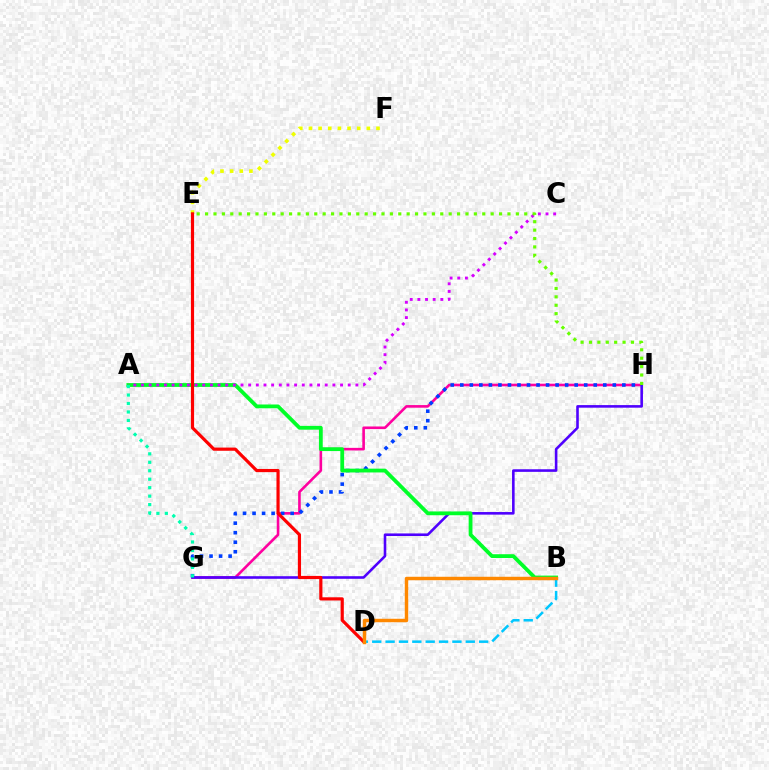{('B', 'D'): [{'color': '#00c7ff', 'line_style': 'dashed', 'thickness': 1.82}, {'color': '#ff8800', 'line_style': 'solid', 'thickness': 2.48}], ('E', 'F'): [{'color': '#eeff00', 'line_style': 'dotted', 'thickness': 2.62}], ('G', 'H'): [{'color': '#ff00a0', 'line_style': 'solid', 'thickness': 1.89}, {'color': '#4f00ff', 'line_style': 'solid', 'thickness': 1.86}, {'color': '#003fff', 'line_style': 'dotted', 'thickness': 2.59}], ('A', 'B'): [{'color': '#00ff27', 'line_style': 'solid', 'thickness': 2.74}], ('D', 'E'): [{'color': '#ff0000', 'line_style': 'solid', 'thickness': 2.29}], ('A', 'C'): [{'color': '#d600ff', 'line_style': 'dotted', 'thickness': 2.08}], ('A', 'G'): [{'color': '#00ffaf', 'line_style': 'dotted', 'thickness': 2.3}], ('E', 'H'): [{'color': '#66ff00', 'line_style': 'dotted', 'thickness': 2.28}]}